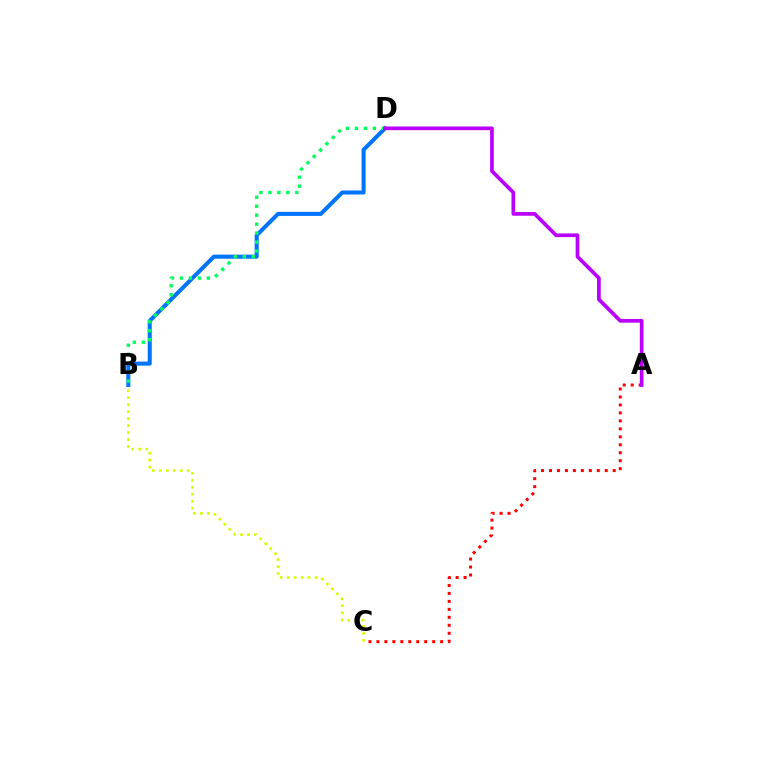{('B', 'C'): [{'color': '#d1ff00', 'line_style': 'dotted', 'thickness': 1.9}], ('B', 'D'): [{'color': '#0074ff', 'line_style': 'solid', 'thickness': 2.92}, {'color': '#00ff5c', 'line_style': 'dotted', 'thickness': 2.44}], ('A', 'C'): [{'color': '#ff0000', 'line_style': 'dotted', 'thickness': 2.16}], ('A', 'D'): [{'color': '#b900ff', 'line_style': 'solid', 'thickness': 2.67}]}